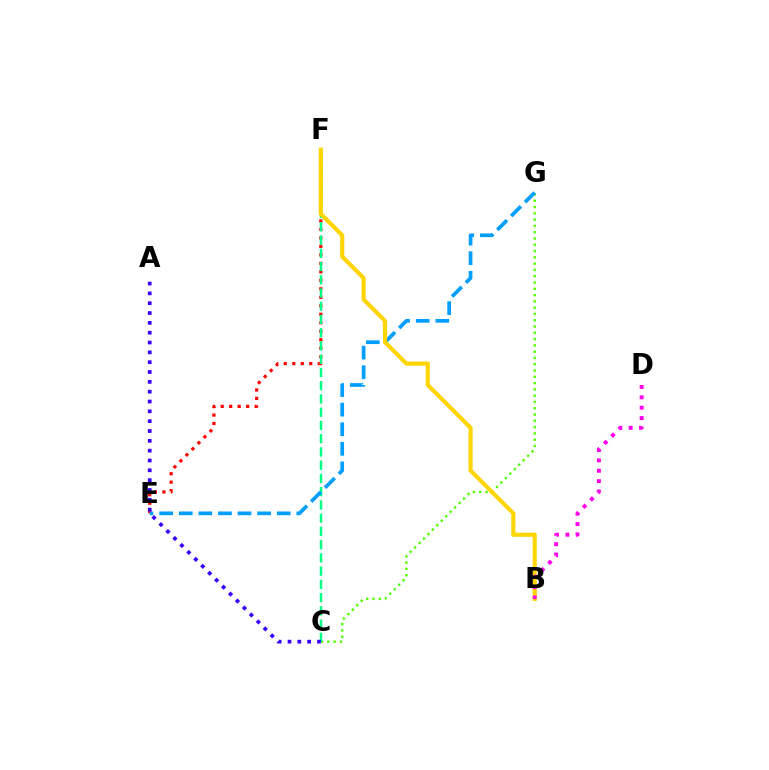{('E', 'F'): [{'color': '#ff0000', 'line_style': 'dotted', 'thickness': 2.31}], ('C', 'G'): [{'color': '#4fff00', 'line_style': 'dotted', 'thickness': 1.71}], ('C', 'F'): [{'color': '#00ff86', 'line_style': 'dashed', 'thickness': 1.8}], ('E', 'G'): [{'color': '#009eff', 'line_style': 'dashed', 'thickness': 2.66}], ('B', 'F'): [{'color': '#ffd500', 'line_style': 'solid', 'thickness': 2.98}], ('A', 'C'): [{'color': '#3700ff', 'line_style': 'dotted', 'thickness': 2.67}], ('B', 'D'): [{'color': '#ff00ed', 'line_style': 'dotted', 'thickness': 2.82}]}